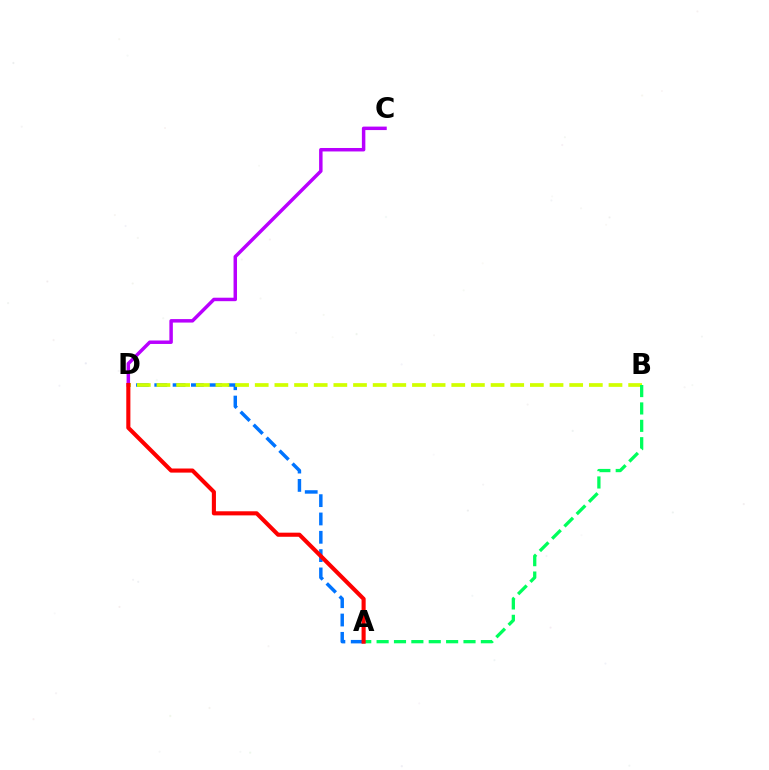{('A', 'D'): [{'color': '#0074ff', 'line_style': 'dashed', 'thickness': 2.49}, {'color': '#ff0000', 'line_style': 'solid', 'thickness': 2.95}], ('B', 'D'): [{'color': '#d1ff00', 'line_style': 'dashed', 'thickness': 2.67}], ('A', 'B'): [{'color': '#00ff5c', 'line_style': 'dashed', 'thickness': 2.36}], ('C', 'D'): [{'color': '#b900ff', 'line_style': 'solid', 'thickness': 2.5}]}